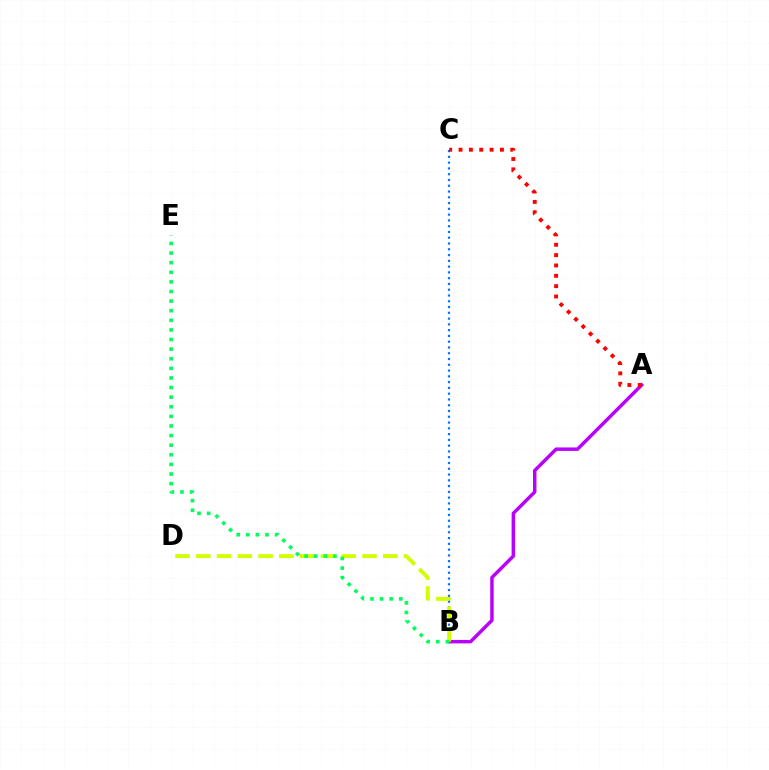{('A', 'B'): [{'color': '#b900ff', 'line_style': 'solid', 'thickness': 2.49}], ('B', 'C'): [{'color': '#0074ff', 'line_style': 'dotted', 'thickness': 1.57}], ('B', 'D'): [{'color': '#d1ff00', 'line_style': 'dashed', 'thickness': 2.82}], ('A', 'C'): [{'color': '#ff0000', 'line_style': 'dotted', 'thickness': 2.81}], ('B', 'E'): [{'color': '#00ff5c', 'line_style': 'dotted', 'thickness': 2.61}]}